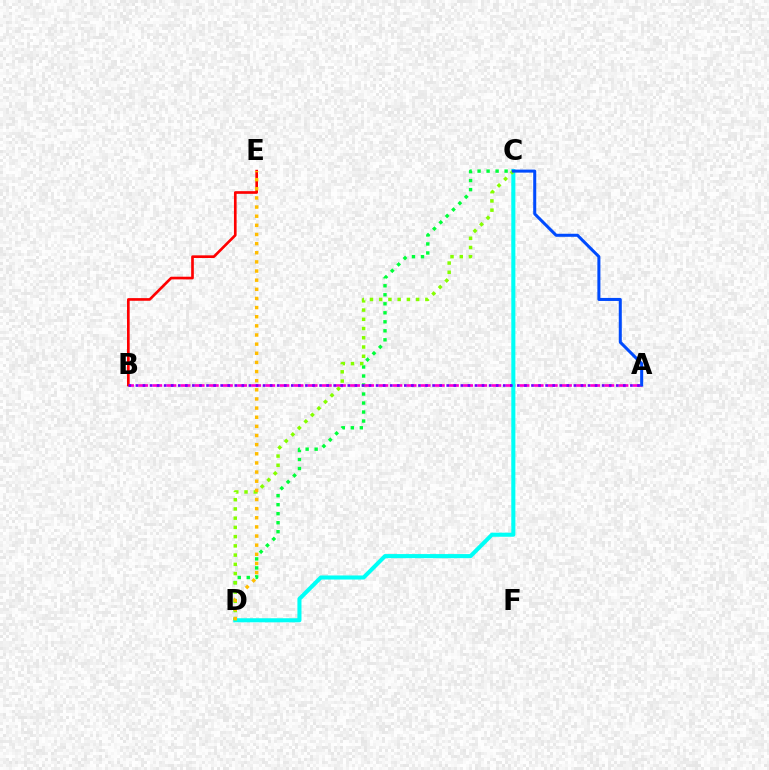{('C', 'D'): [{'color': '#00ff39', 'line_style': 'dotted', 'thickness': 2.45}, {'color': '#00fff6', 'line_style': 'solid', 'thickness': 2.93}, {'color': '#84ff00', 'line_style': 'dotted', 'thickness': 2.51}], ('A', 'B'): [{'color': '#ff00cf', 'line_style': 'dashed', 'thickness': 1.92}, {'color': '#7200ff', 'line_style': 'dotted', 'thickness': 1.92}], ('B', 'E'): [{'color': '#ff0000', 'line_style': 'solid', 'thickness': 1.92}], ('D', 'E'): [{'color': '#ffbd00', 'line_style': 'dotted', 'thickness': 2.48}], ('A', 'C'): [{'color': '#004bff', 'line_style': 'solid', 'thickness': 2.18}]}